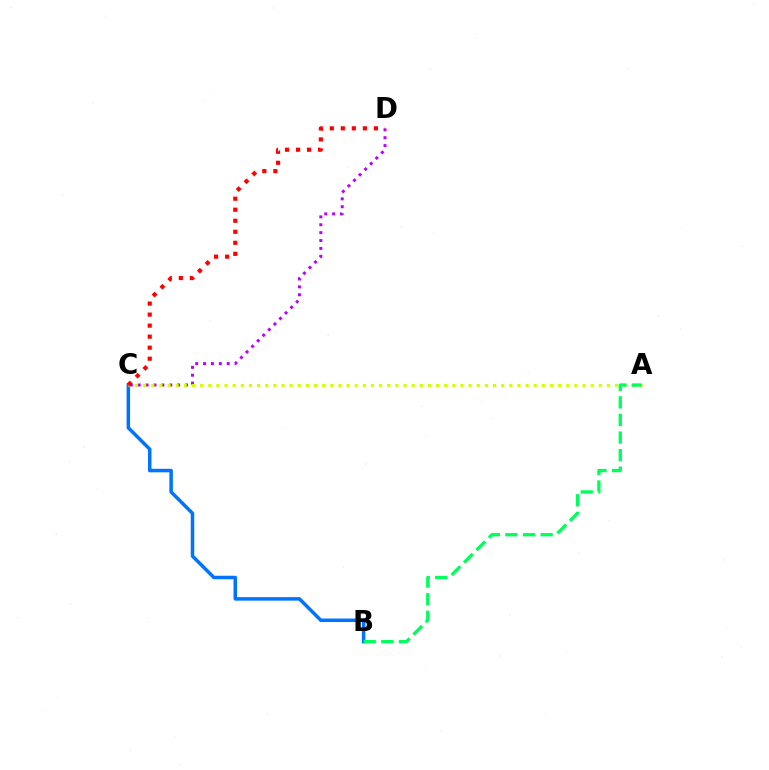{('C', 'D'): [{'color': '#b900ff', 'line_style': 'dotted', 'thickness': 2.14}, {'color': '#ff0000', 'line_style': 'dotted', 'thickness': 3.0}], ('B', 'C'): [{'color': '#0074ff', 'line_style': 'solid', 'thickness': 2.52}], ('A', 'C'): [{'color': '#d1ff00', 'line_style': 'dotted', 'thickness': 2.21}], ('A', 'B'): [{'color': '#00ff5c', 'line_style': 'dashed', 'thickness': 2.39}]}